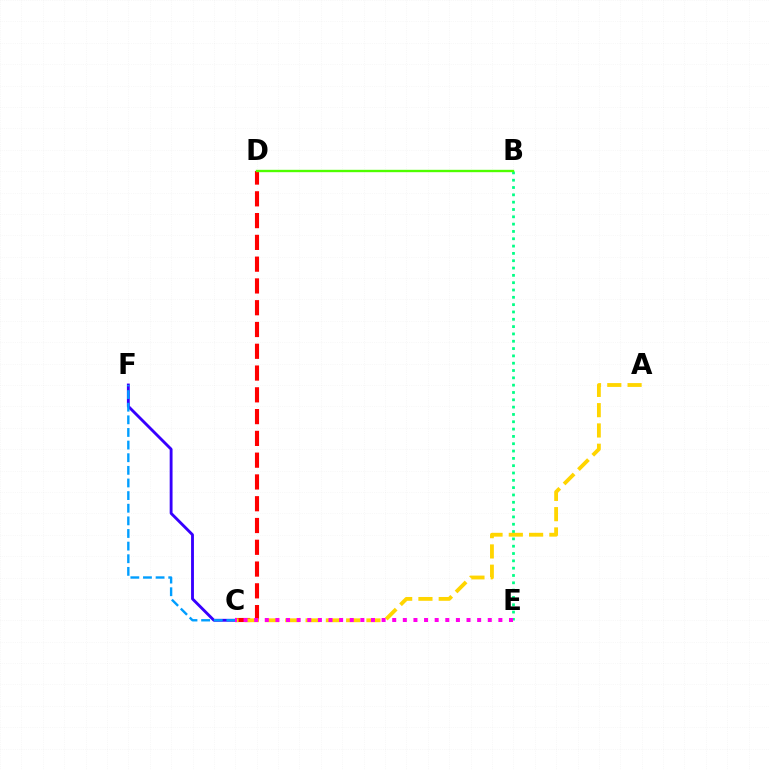{('C', 'F'): [{'color': '#3700ff', 'line_style': 'solid', 'thickness': 2.06}, {'color': '#009eff', 'line_style': 'dashed', 'thickness': 1.72}], ('C', 'D'): [{'color': '#ff0000', 'line_style': 'dashed', 'thickness': 2.96}], ('B', 'E'): [{'color': '#00ff86', 'line_style': 'dotted', 'thickness': 1.99}], ('A', 'C'): [{'color': '#ffd500', 'line_style': 'dashed', 'thickness': 2.76}], ('C', 'E'): [{'color': '#ff00ed', 'line_style': 'dotted', 'thickness': 2.88}], ('B', 'D'): [{'color': '#4fff00', 'line_style': 'solid', 'thickness': 1.7}]}